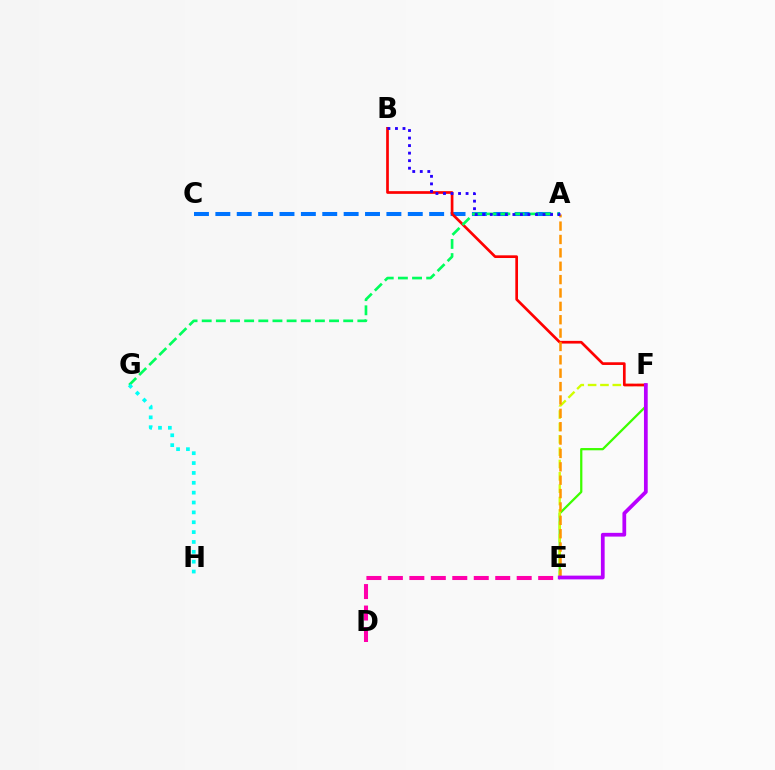{('A', 'C'): [{'color': '#0074ff', 'line_style': 'dashed', 'thickness': 2.9}], ('E', 'F'): [{'color': '#3dff00', 'line_style': 'solid', 'thickness': 1.62}, {'color': '#d1ff00', 'line_style': 'dashed', 'thickness': 1.68}, {'color': '#b900ff', 'line_style': 'solid', 'thickness': 2.7}], ('D', 'E'): [{'color': '#ff00ac', 'line_style': 'dashed', 'thickness': 2.92}], ('B', 'F'): [{'color': '#ff0000', 'line_style': 'solid', 'thickness': 1.94}], ('A', 'E'): [{'color': '#ff9400', 'line_style': 'dashed', 'thickness': 1.82}], ('A', 'G'): [{'color': '#00ff5c', 'line_style': 'dashed', 'thickness': 1.92}], ('G', 'H'): [{'color': '#00fff6', 'line_style': 'dotted', 'thickness': 2.68}], ('A', 'B'): [{'color': '#2500ff', 'line_style': 'dotted', 'thickness': 2.05}]}